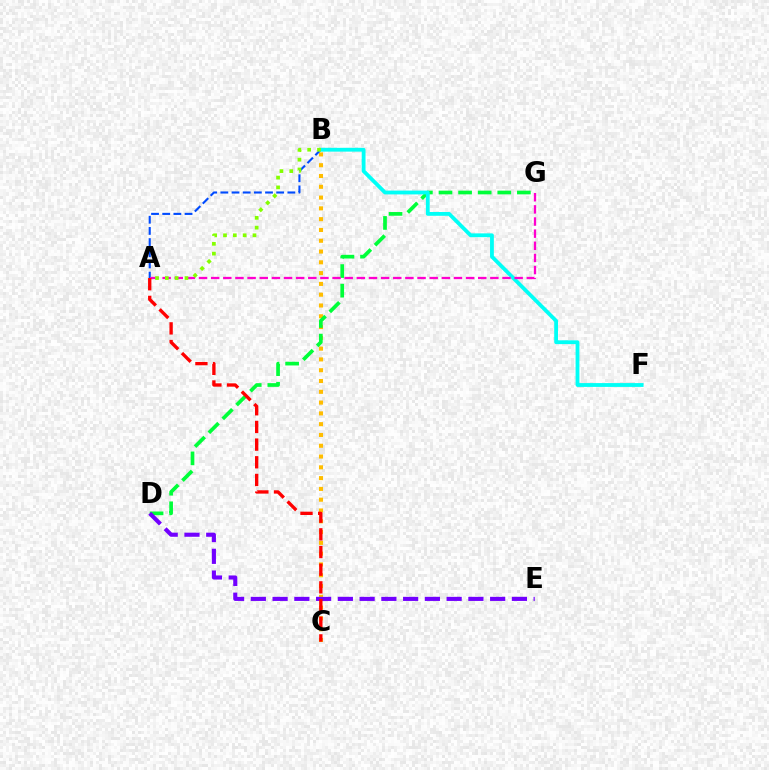{('B', 'C'): [{'color': '#ffbd00', 'line_style': 'dotted', 'thickness': 2.93}], ('D', 'G'): [{'color': '#00ff39', 'line_style': 'dashed', 'thickness': 2.66}], ('A', 'B'): [{'color': '#004bff', 'line_style': 'dashed', 'thickness': 1.52}, {'color': '#84ff00', 'line_style': 'dotted', 'thickness': 2.67}], ('D', 'E'): [{'color': '#7200ff', 'line_style': 'dashed', 'thickness': 2.96}], ('B', 'F'): [{'color': '#00fff6', 'line_style': 'solid', 'thickness': 2.74}], ('A', 'G'): [{'color': '#ff00cf', 'line_style': 'dashed', 'thickness': 1.65}], ('A', 'C'): [{'color': '#ff0000', 'line_style': 'dashed', 'thickness': 2.4}]}